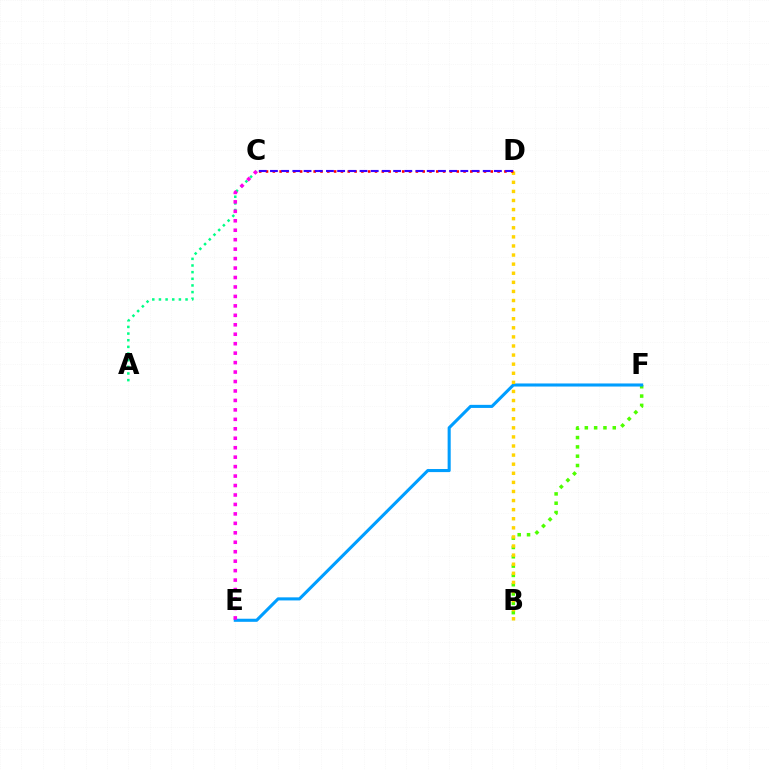{('B', 'F'): [{'color': '#4fff00', 'line_style': 'dotted', 'thickness': 2.53}], ('A', 'C'): [{'color': '#00ff86', 'line_style': 'dotted', 'thickness': 1.81}], ('E', 'F'): [{'color': '#009eff', 'line_style': 'solid', 'thickness': 2.22}], ('C', 'E'): [{'color': '#ff00ed', 'line_style': 'dotted', 'thickness': 2.57}], ('B', 'D'): [{'color': '#ffd500', 'line_style': 'dotted', 'thickness': 2.47}], ('C', 'D'): [{'color': '#ff0000', 'line_style': 'dotted', 'thickness': 1.85}, {'color': '#3700ff', 'line_style': 'dashed', 'thickness': 1.52}]}